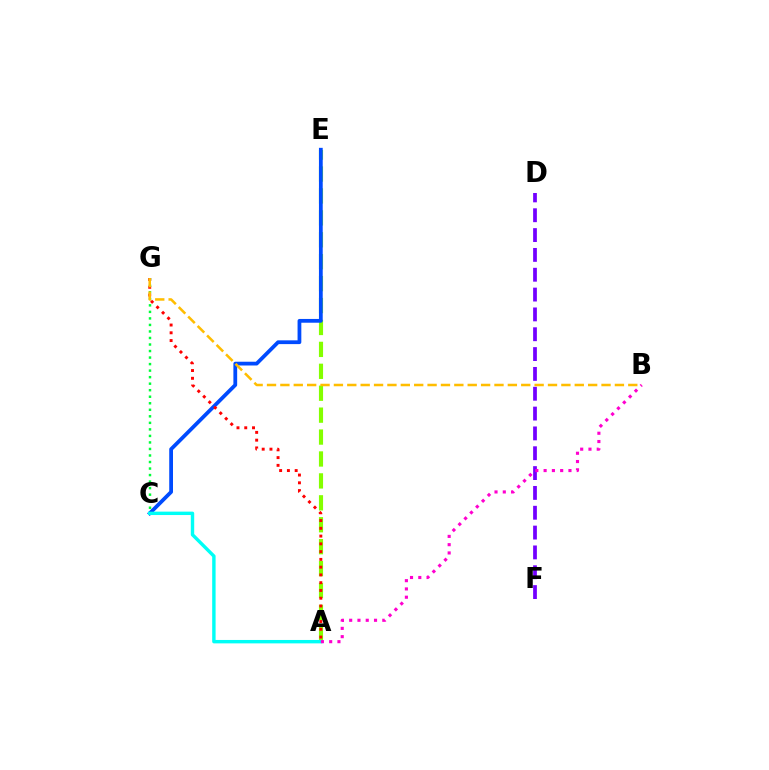{('D', 'F'): [{'color': '#7200ff', 'line_style': 'dashed', 'thickness': 2.69}], ('A', 'E'): [{'color': '#84ff00', 'line_style': 'dashed', 'thickness': 2.98}], ('C', 'E'): [{'color': '#004bff', 'line_style': 'solid', 'thickness': 2.71}], ('C', 'G'): [{'color': '#00ff39', 'line_style': 'dotted', 'thickness': 1.77}], ('A', 'G'): [{'color': '#ff0000', 'line_style': 'dotted', 'thickness': 2.11}], ('B', 'G'): [{'color': '#ffbd00', 'line_style': 'dashed', 'thickness': 1.82}], ('A', 'C'): [{'color': '#00fff6', 'line_style': 'solid', 'thickness': 2.46}], ('A', 'B'): [{'color': '#ff00cf', 'line_style': 'dotted', 'thickness': 2.25}]}